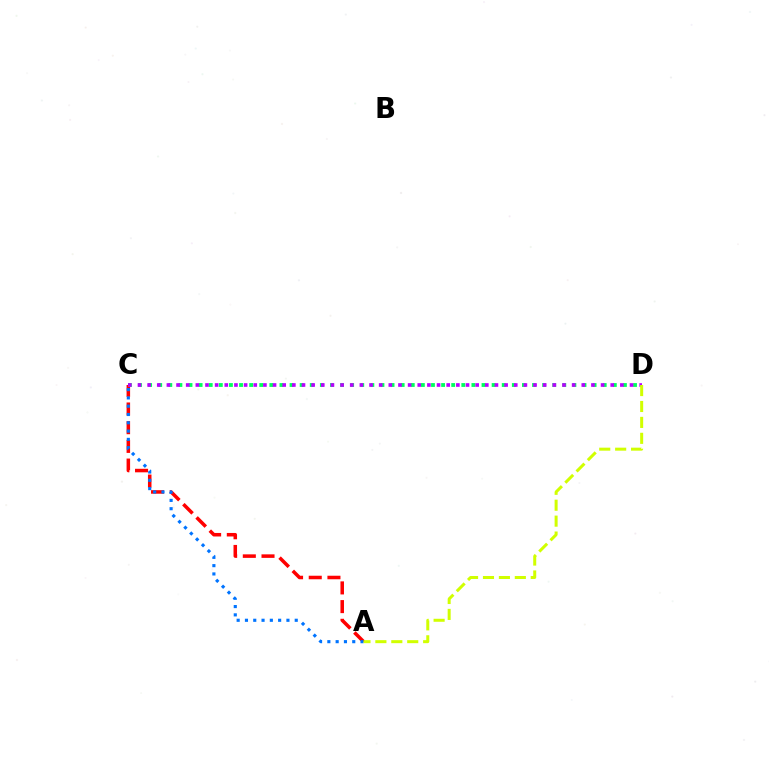{('A', 'C'): [{'color': '#ff0000', 'line_style': 'dashed', 'thickness': 2.54}, {'color': '#0074ff', 'line_style': 'dotted', 'thickness': 2.25}], ('C', 'D'): [{'color': '#00ff5c', 'line_style': 'dotted', 'thickness': 2.74}, {'color': '#b900ff', 'line_style': 'dotted', 'thickness': 2.62}], ('A', 'D'): [{'color': '#d1ff00', 'line_style': 'dashed', 'thickness': 2.16}]}